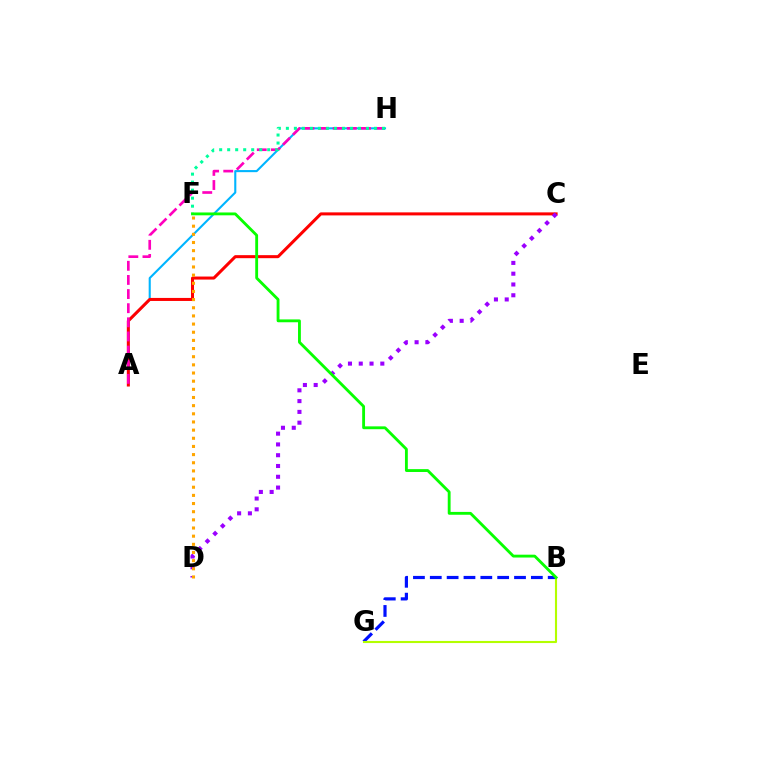{('B', 'G'): [{'color': '#0010ff', 'line_style': 'dashed', 'thickness': 2.29}, {'color': '#b3ff00', 'line_style': 'solid', 'thickness': 1.52}], ('A', 'H'): [{'color': '#00b5ff', 'line_style': 'solid', 'thickness': 1.51}, {'color': '#ff00bd', 'line_style': 'dashed', 'thickness': 1.92}], ('A', 'C'): [{'color': '#ff0000', 'line_style': 'solid', 'thickness': 2.18}], ('C', 'D'): [{'color': '#9b00ff', 'line_style': 'dotted', 'thickness': 2.93}], ('F', 'H'): [{'color': '#00ff9d', 'line_style': 'dotted', 'thickness': 2.18}], ('D', 'F'): [{'color': '#ffa500', 'line_style': 'dotted', 'thickness': 2.22}], ('B', 'F'): [{'color': '#08ff00', 'line_style': 'solid', 'thickness': 2.05}]}